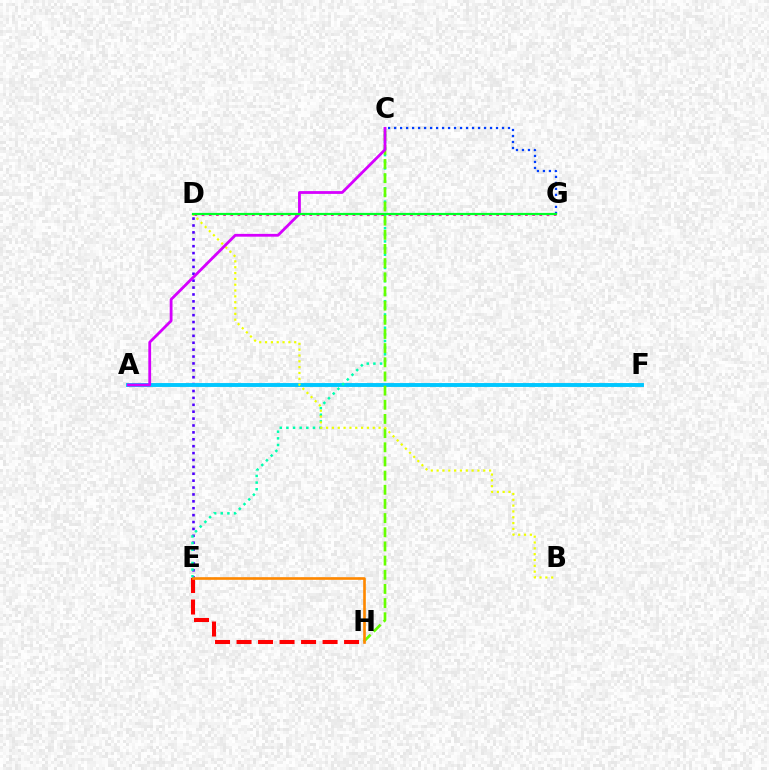{('D', 'E'): [{'color': '#4f00ff', 'line_style': 'dotted', 'thickness': 1.87}], ('C', 'G'): [{'color': '#003fff', 'line_style': 'dotted', 'thickness': 1.63}], ('A', 'F'): [{'color': '#00c7ff', 'line_style': 'solid', 'thickness': 2.8}], ('C', 'E'): [{'color': '#00ffaf', 'line_style': 'dotted', 'thickness': 1.8}], ('C', 'H'): [{'color': '#66ff00', 'line_style': 'dashed', 'thickness': 1.92}], ('E', 'H'): [{'color': '#ff0000', 'line_style': 'dashed', 'thickness': 2.92}, {'color': '#ff8800', 'line_style': 'solid', 'thickness': 1.91}], ('B', 'D'): [{'color': '#eeff00', 'line_style': 'dotted', 'thickness': 1.58}], ('D', 'G'): [{'color': '#ff00a0', 'line_style': 'dotted', 'thickness': 1.95}, {'color': '#00ff27', 'line_style': 'solid', 'thickness': 1.6}], ('A', 'C'): [{'color': '#d600ff', 'line_style': 'solid', 'thickness': 2.01}]}